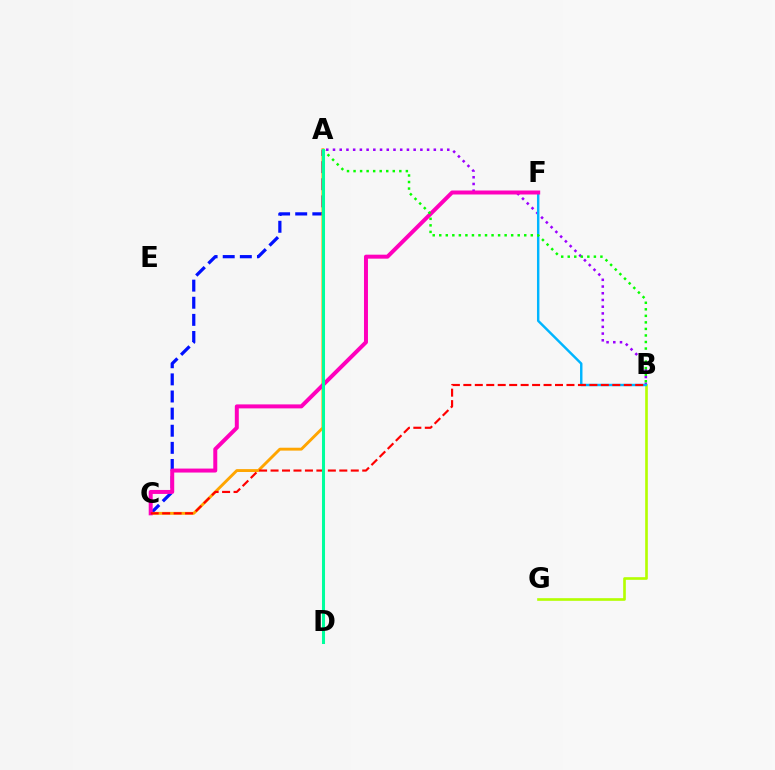{('B', 'G'): [{'color': '#b3ff00', 'line_style': 'solid', 'thickness': 1.9}], ('A', 'C'): [{'color': '#0010ff', 'line_style': 'dashed', 'thickness': 2.33}, {'color': '#ffa500', 'line_style': 'solid', 'thickness': 2.08}], ('A', 'B'): [{'color': '#9b00ff', 'line_style': 'dotted', 'thickness': 1.83}, {'color': '#08ff00', 'line_style': 'dotted', 'thickness': 1.78}], ('B', 'F'): [{'color': '#00b5ff', 'line_style': 'solid', 'thickness': 1.75}], ('C', 'F'): [{'color': '#ff00bd', 'line_style': 'solid', 'thickness': 2.86}], ('B', 'C'): [{'color': '#ff0000', 'line_style': 'dashed', 'thickness': 1.56}], ('A', 'D'): [{'color': '#00ff9d', 'line_style': 'solid', 'thickness': 2.19}]}